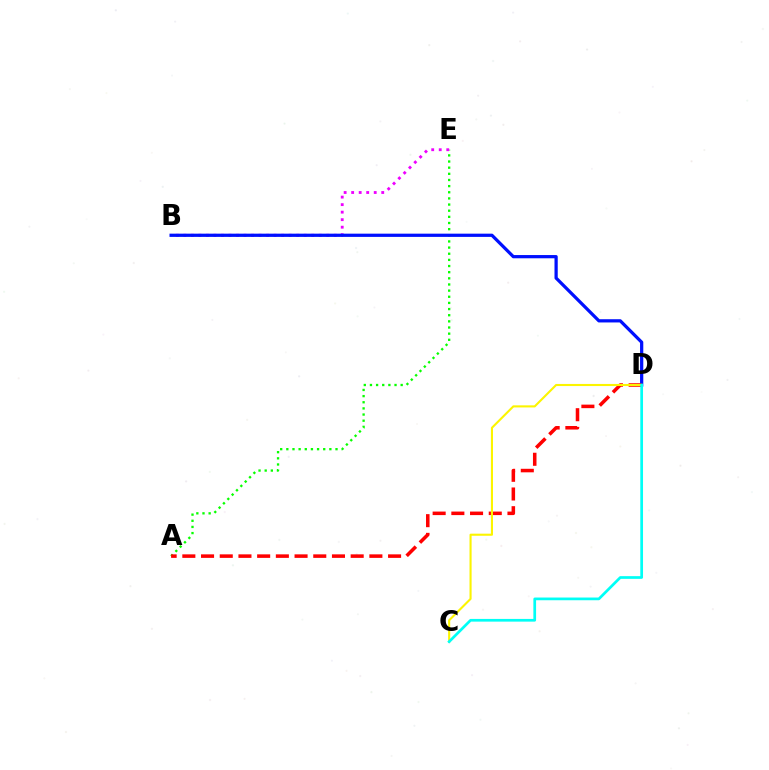{('A', 'E'): [{'color': '#08ff00', 'line_style': 'dotted', 'thickness': 1.67}], ('B', 'E'): [{'color': '#ee00ff', 'line_style': 'dotted', 'thickness': 2.04}], ('B', 'D'): [{'color': '#0010ff', 'line_style': 'solid', 'thickness': 2.33}], ('A', 'D'): [{'color': '#ff0000', 'line_style': 'dashed', 'thickness': 2.54}], ('C', 'D'): [{'color': '#fcf500', 'line_style': 'solid', 'thickness': 1.51}, {'color': '#00fff6', 'line_style': 'solid', 'thickness': 1.95}]}